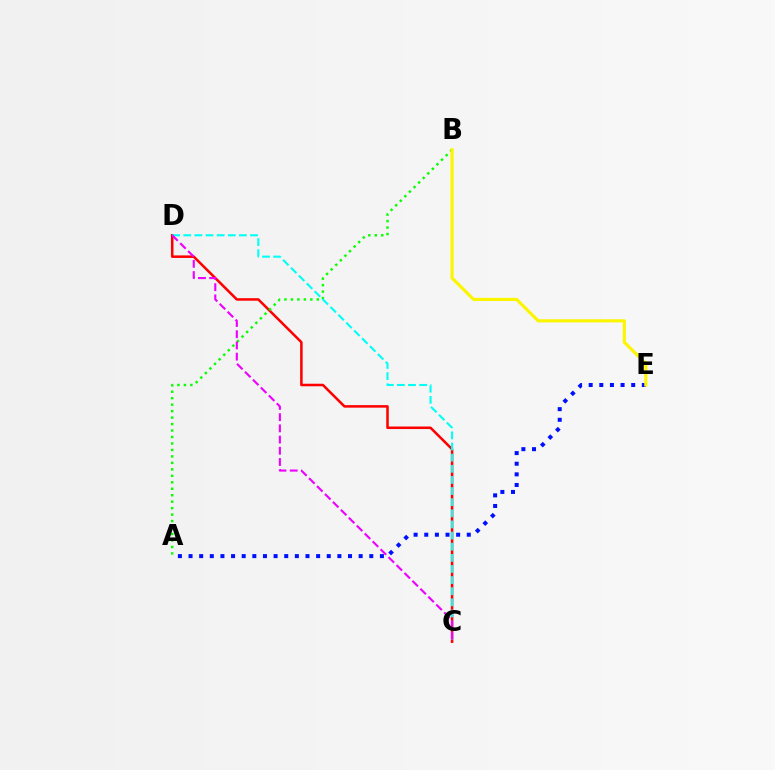{('C', 'D'): [{'color': '#ff0000', 'line_style': 'solid', 'thickness': 1.82}, {'color': '#00fff6', 'line_style': 'dashed', 'thickness': 1.51}, {'color': '#ee00ff', 'line_style': 'dashed', 'thickness': 1.52}], ('A', 'B'): [{'color': '#08ff00', 'line_style': 'dotted', 'thickness': 1.76}], ('A', 'E'): [{'color': '#0010ff', 'line_style': 'dotted', 'thickness': 2.89}], ('B', 'E'): [{'color': '#fcf500', 'line_style': 'solid', 'thickness': 2.27}]}